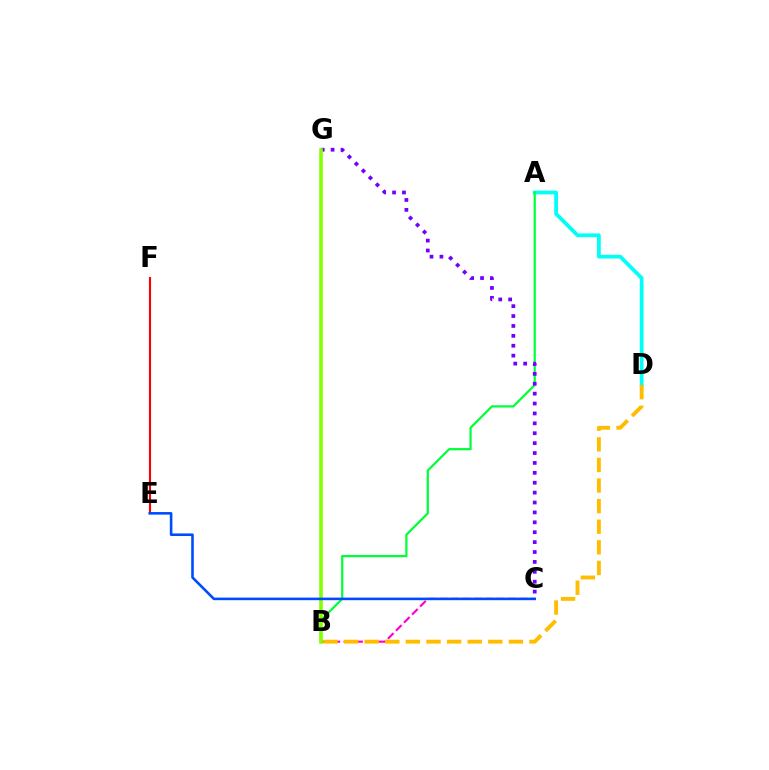{('B', 'C'): [{'color': '#ff00cf', 'line_style': 'dashed', 'thickness': 1.55}], ('A', 'D'): [{'color': '#00fff6', 'line_style': 'solid', 'thickness': 2.72}], ('A', 'B'): [{'color': '#00ff39', 'line_style': 'solid', 'thickness': 1.6}], ('C', 'G'): [{'color': '#7200ff', 'line_style': 'dotted', 'thickness': 2.69}], ('E', 'F'): [{'color': '#ff0000', 'line_style': 'solid', 'thickness': 1.51}], ('B', 'G'): [{'color': '#84ff00', 'line_style': 'solid', 'thickness': 2.58}], ('C', 'E'): [{'color': '#004bff', 'line_style': 'solid', 'thickness': 1.86}], ('B', 'D'): [{'color': '#ffbd00', 'line_style': 'dashed', 'thickness': 2.8}]}